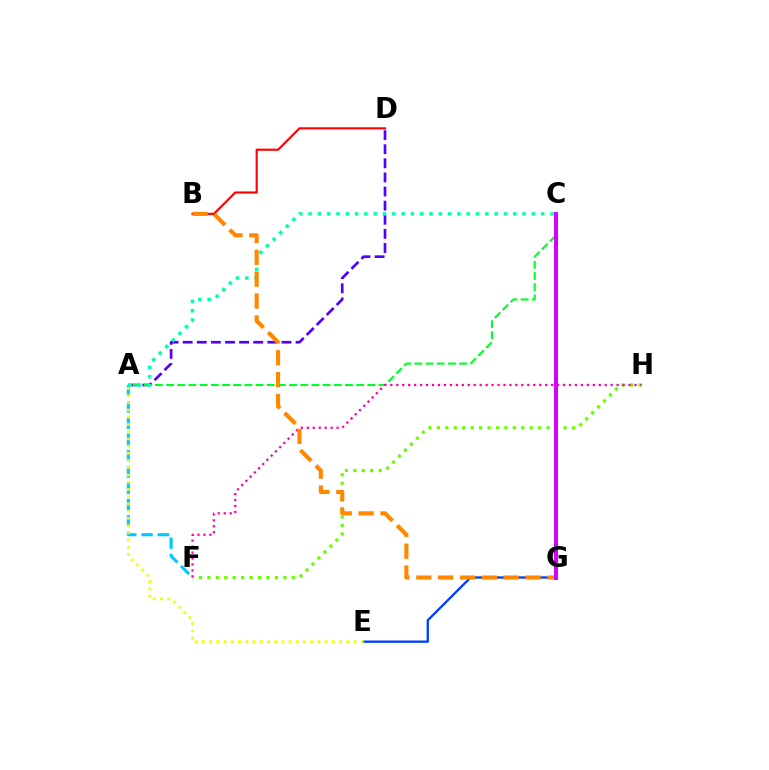{('A', 'D'): [{'color': '#4f00ff', 'line_style': 'dashed', 'thickness': 1.92}], ('B', 'D'): [{'color': '#ff0000', 'line_style': 'solid', 'thickness': 1.54}], ('A', 'C'): [{'color': '#00ff27', 'line_style': 'dashed', 'thickness': 1.52}, {'color': '#00ffaf', 'line_style': 'dotted', 'thickness': 2.53}], ('A', 'F'): [{'color': '#00c7ff', 'line_style': 'dashed', 'thickness': 2.21}], ('E', 'G'): [{'color': '#003fff', 'line_style': 'solid', 'thickness': 1.68}], ('A', 'E'): [{'color': '#eeff00', 'line_style': 'dotted', 'thickness': 1.96}], ('F', 'H'): [{'color': '#66ff00', 'line_style': 'dotted', 'thickness': 2.29}, {'color': '#ff00a0', 'line_style': 'dotted', 'thickness': 1.62}], ('B', 'G'): [{'color': '#ff8800', 'line_style': 'dashed', 'thickness': 2.97}], ('C', 'G'): [{'color': '#d600ff', 'line_style': 'solid', 'thickness': 2.88}]}